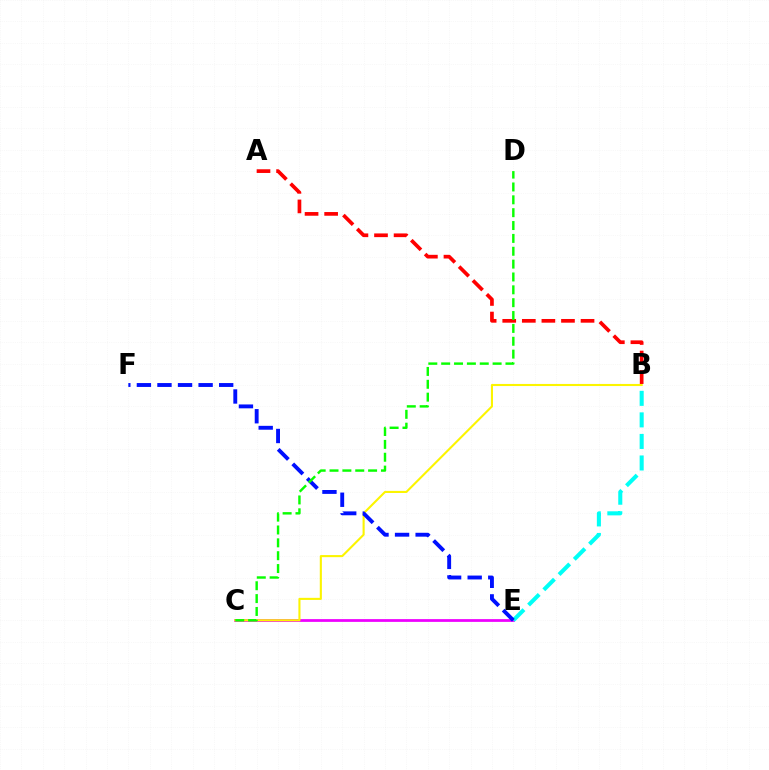{('C', 'E'): [{'color': '#ee00ff', 'line_style': 'solid', 'thickness': 1.98}], ('B', 'C'): [{'color': '#fcf500', 'line_style': 'solid', 'thickness': 1.51}], ('B', 'E'): [{'color': '#00fff6', 'line_style': 'dashed', 'thickness': 2.93}], ('A', 'B'): [{'color': '#ff0000', 'line_style': 'dashed', 'thickness': 2.66}], ('E', 'F'): [{'color': '#0010ff', 'line_style': 'dashed', 'thickness': 2.79}], ('C', 'D'): [{'color': '#08ff00', 'line_style': 'dashed', 'thickness': 1.75}]}